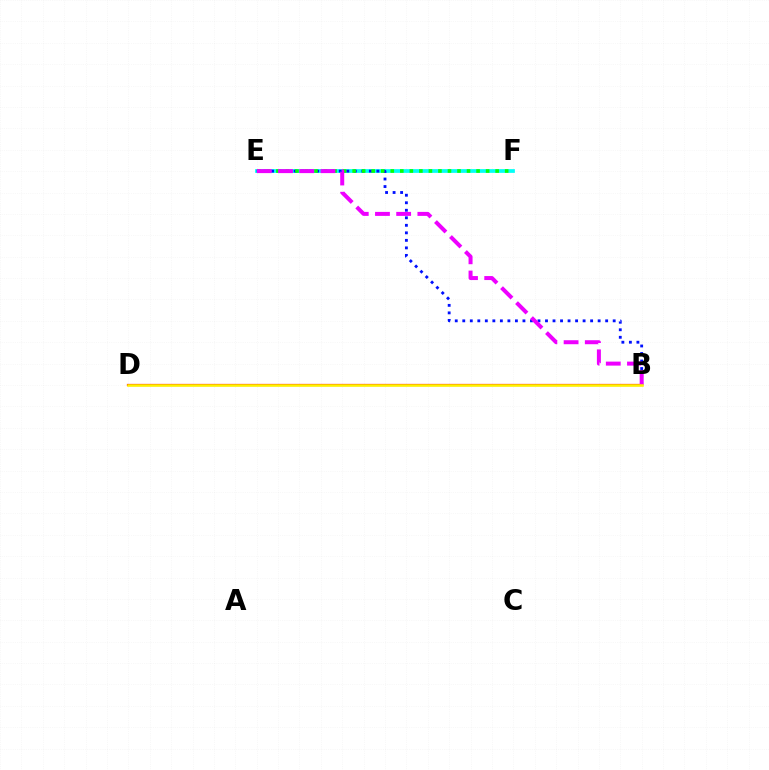{('E', 'F'): [{'color': '#00fff6', 'line_style': 'solid', 'thickness': 2.69}, {'color': '#08ff00', 'line_style': 'dotted', 'thickness': 2.59}], ('B', 'E'): [{'color': '#0010ff', 'line_style': 'dotted', 'thickness': 2.04}, {'color': '#ee00ff', 'line_style': 'dashed', 'thickness': 2.88}], ('B', 'D'): [{'color': '#ff0000', 'line_style': 'solid', 'thickness': 1.6}, {'color': '#fcf500', 'line_style': 'solid', 'thickness': 1.83}]}